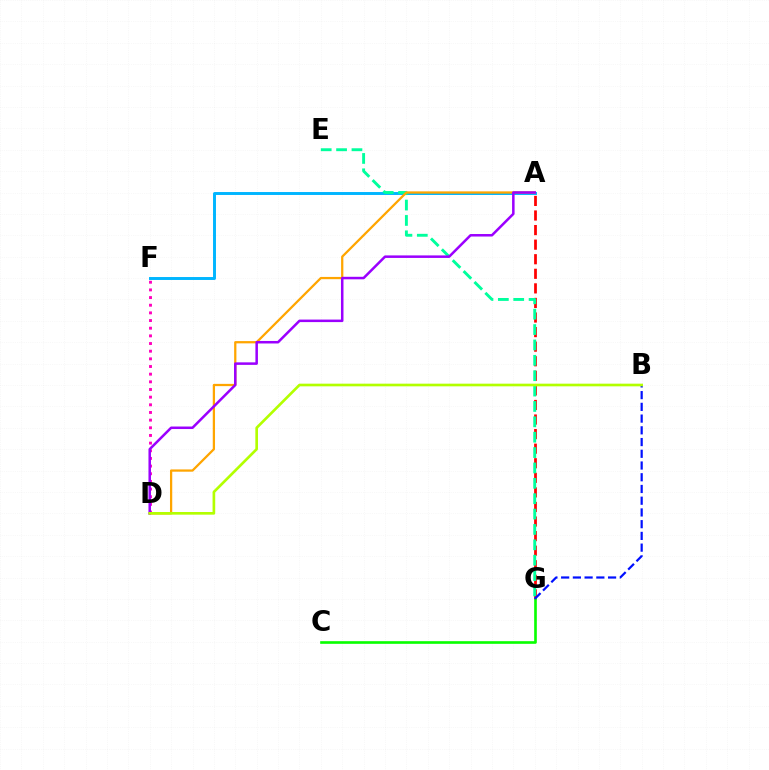{('A', 'F'): [{'color': '#00b5ff', 'line_style': 'solid', 'thickness': 2.12}], ('D', 'F'): [{'color': '#ff00bd', 'line_style': 'dotted', 'thickness': 2.08}], ('A', 'G'): [{'color': '#ff0000', 'line_style': 'dashed', 'thickness': 1.98}], ('C', 'G'): [{'color': '#08ff00', 'line_style': 'solid', 'thickness': 1.9}], ('E', 'G'): [{'color': '#00ff9d', 'line_style': 'dashed', 'thickness': 2.09}], ('A', 'D'): [{'color': '#ffa500', 'line_style': 'solid', 'thickness': 1.63}, {'color': '#9b00ff', 'line_style': 'solid', 'thickness': 1.81}], ('B', 'G'): [{'color': '#0010ff', 'line_style': 'dashed', 'thickness': 1.59}], ('B', 'D'): [{'color': '#b3ff00', 'line_style': 'solid', 'thickness': 1.91}]}